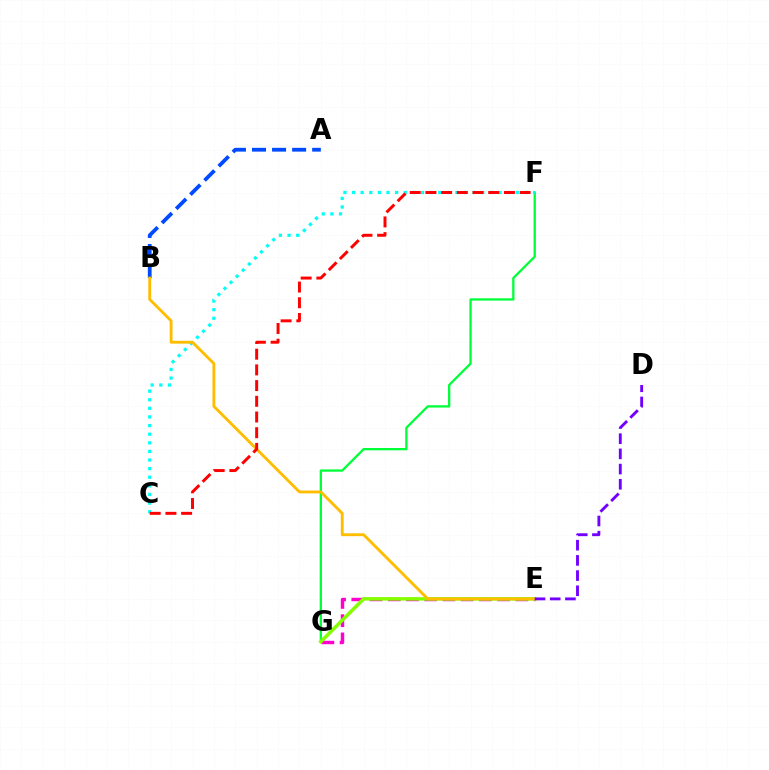{('F', 'G'): [{'color': '#00ff39', 'line_style': 'solid', 'thickness': 1.66}], ('E', 'G'): [{'color': '#ff00cf', 'line_style': 'dashed', 'thickness': 2.48}, {'color': '#84ff00', 'line_style': 'solid', 'thickness': 2.52}], ('A', 'B'): [{'color': '#004bff', 'line_style': 'dashed', 'thickness': 2.72}], ('C', 'F'): [{'color': '#00fff6', 'line_style': 'dotted', 'thickness': 2.34}, {'color': '#ff0000', 'line_style': 'dashed', 'thickness': 2.13}], ('B', 'E'): [{'color': '#ffbd00', 'line_style': 'solid', 'thickness': 2.06}], ('D', 'E'): [{'color': '#7200ff', 'line_style': 'dashed', 'thickness': 2.06}]}